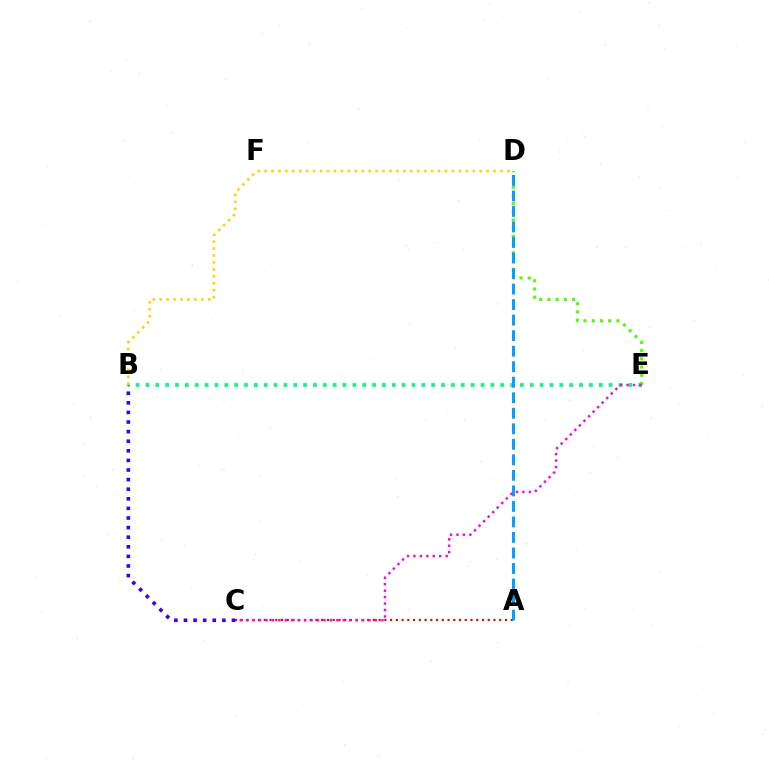{('D', 'E'): [{'color': '#4fff00', 'line_style': 'dotted', 'thickness': 2.23}], ('A', 'C'): [{'color': '#ff0000', 'line_style': 'dotted', 'thickness': 1.56}], ('B', 'E'): [{'color': '#00ff86', 'line_style': 'dotted', 'thickness': 2.68}], ('A', 'D'): [{'color': '#009eff', 'line_style': 'dashed', 'thickness': 2.11}], ('B', 'D'): [{'color': '#ffd500', 'line_style': 'dotted', 'thickness': 1.89}], ('C', 'E'): [{'color': '#ff00ed', 'line_style': 'dotted', 'thickness': 1.75}], ('B', 'C'): [{'color': '#3700ff', 'line_style': 'dotted', 'thickness': 2.61}]}